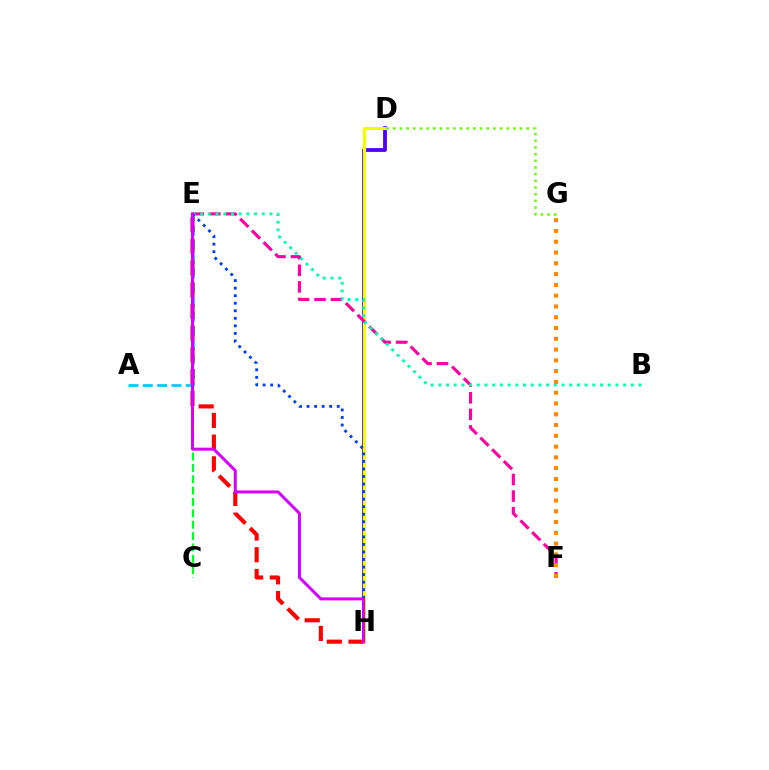{('D', 'H'): [{'color': '#4f00ff', 'line_style': 'solid', 'thickness': 2.73}, {'color': '#eeff00', 'line_style': 'solid', 'thickness': 2.29}], ('E', 'F'): [{'color': '#ff00a0', 'line_style': 'dashed', 'thickness': 2.25}], ('D', 'G'): [{'color': '#66ff00', 'line_style': 'dotted', 'thickness': 1.81}], ('C', 'E'): [{'color': '#00ff27', 'line_style': 'dashed', 'thickness': 1.54}], ('A', 'E'): [{'color': '#00c7ff', 'line_style': 'dashed', 'thickness': 1.95}], ('B', 'E'): [{'color': '#00ffaf', 'line_style': 'dotted', 'thickness': 2.09}], ('F', 'G'): [{'color': '#ff8800', 'line_style': 'dotted', 'thickness': 2.93}], ('E', 'H'): [{'color': '#003fff', 'line_style': 'dotted', 'thickness': 2.05}, {'color': '#ff0000', 'line_style': 'dashed', 'thickness': 2.95}, {'color': '#d600ff', 'line_style': 'solid', 'thickness': 2.16}]}